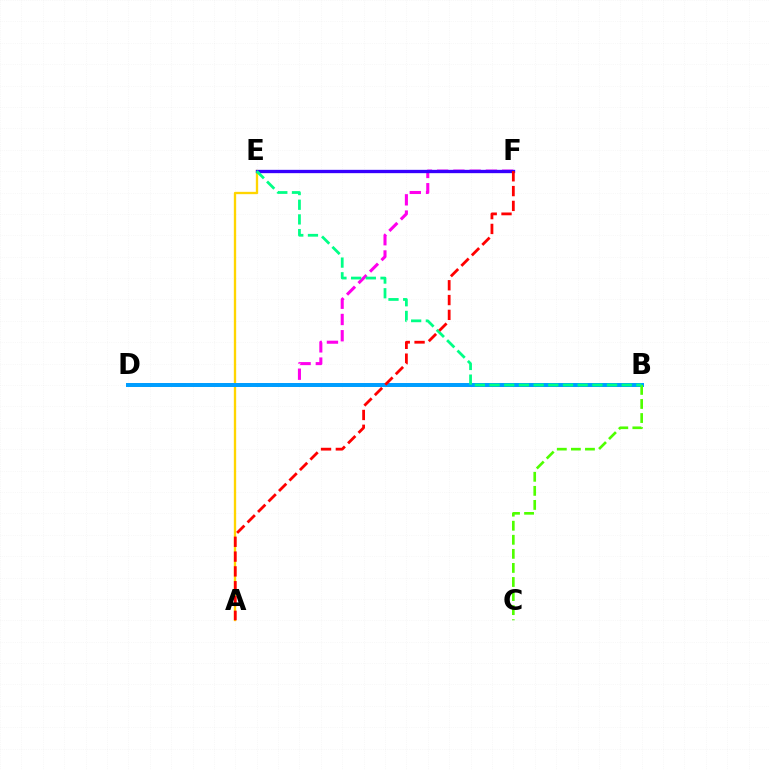{('D', 'F'): [{'color': '#ff00ed', 'line_style': 'dashed', 'thickness': 2.21}], ('A', 'E'): [{'color': '#ffd500', 'line_style': 'solid', 'thickness': 1.68}], ('B', 'D'): [{'color': '#009eff', 'line_style': 'solid', 'thickness': 2.86}], ('E', 'F'): [{'color': '#3700ff', 'line_style': 'solid', 'thickness': 2.39}], ('B', 'C'): [{'color': '#4fff00', 'line_style': 'dashed', 'thickness': 1.91}], ('B', 'E'): [{'color': '#00ff86', 'line_style': 'dashed', 'thickness': 2.0}], ('A', 'F'): [{'color': '#ff0000', 'line_style': 'dashed', 'thickness': 2.01}]}